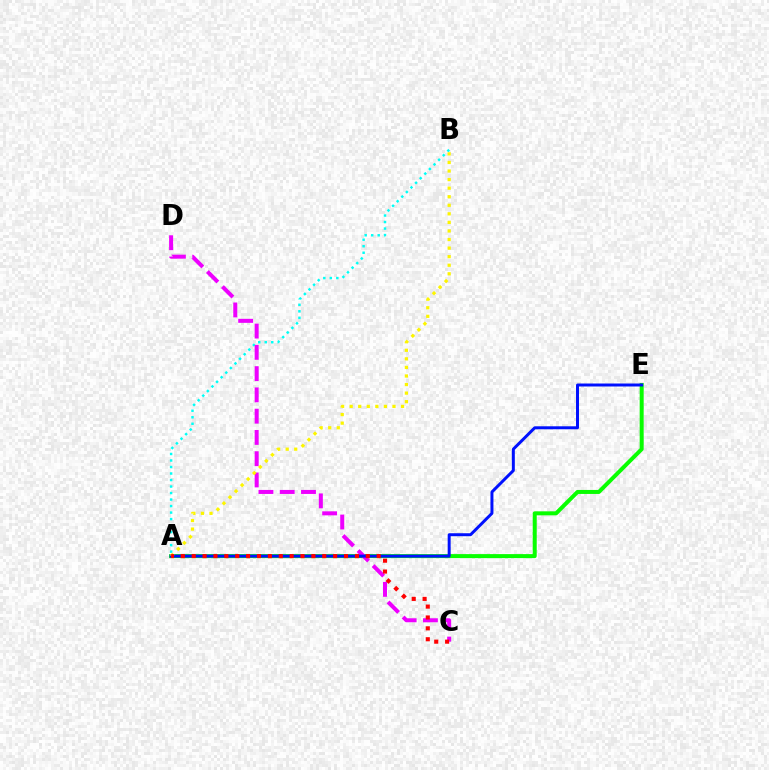{('A', 'B'): [{'color': '#00fff6', 'line_style': 'dotted', 'thickness': 1.77}, {'color': '#fcf500', 'line_style': 'dotted', 'thickness': 2.33}], ('A', 'E'): [{'color': '#08ff00', 'line_style': 'solid', 'thickness': 2.88}, {'color': '#0010ff', 'line_style': 'solid', 'thickness': 2.14}], ('C', 'D'): [{'color': '#ee00ff', 'line_style': 'dashed', 'thickness': 2.89}], ('A', 'C'): [{'color': '#ff0000', 'line_style': 'dotted', 'thickness': 2.96}]}